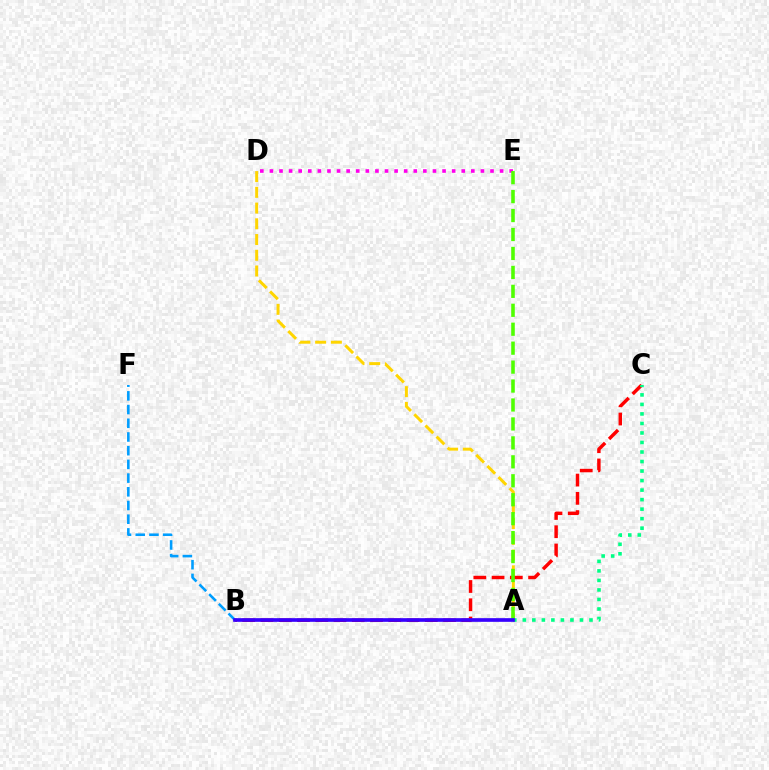{('A', 'D'): [{'color': '#ffd500', 'line_style': 'dashed', 'thickness': 2.14}], ('B', 'C'): [{'color': '#ff0000', 'line_style': 'dashed', 'thickness': 2.48}], ('D', 'E'): [{'color': '#ff00ed', 'line_style': 'dotted', 'thickness': 2.61}], ('A', 'E'): [{'color': '#4fff00', 'line_style': 'dashed', 'thickness': 2.57}], ('A', 'C'): [{'color': '#00ff86', 'line_style': 'dotted', 'thickness': 2.59}], ('B', 'F'): [{'color': '#009eff', 'line_style': 'dashed', 'thickness': 1.86}], ('A', 'B'): [{'color': '#3700ff', 'line_style': 'solid', 'thickness': 2.65}]}